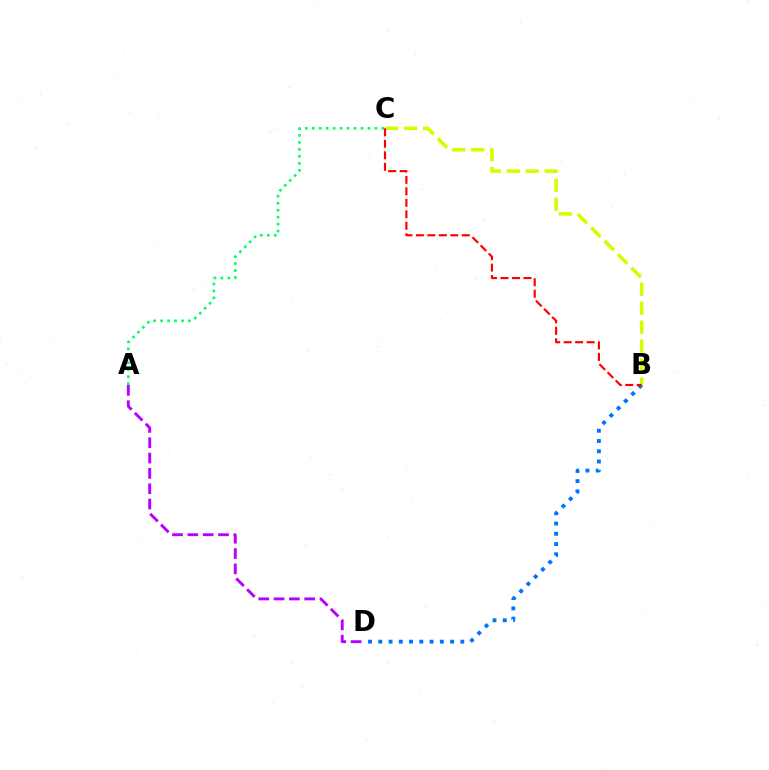{('A', 'D'): [{'color': '#b900ff', 'line_style': 'dashed', 'thickness': 2.08}], ('B', 'C'): [{'color': '#d1ff00', 'line_style': 'dashed', 'thickness': 2.58}, {'color': '#ff0000', 'line_style': 'dashed', 'thickness': 1.56}], ('B', 'D'): [{'color': '#0074ff', 'line_style': 'dotted', 'thickness': 2.79}], ('A', 'C'): [{'color': '#00ff5c', 'line_style': 'dotted', 'thickness': 1.89}]}